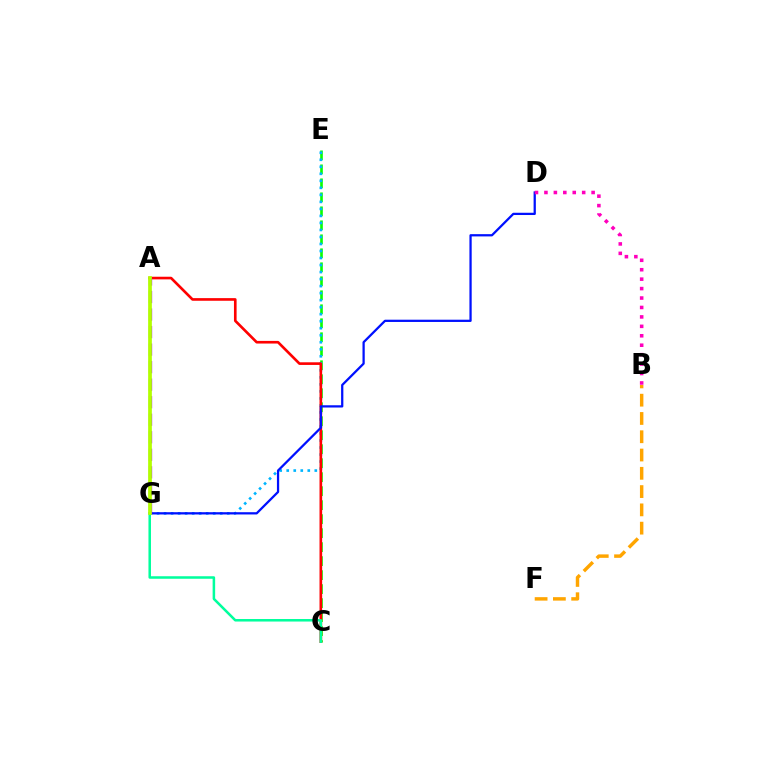{('C', 'E'): [{'color': '#08ff00', 'line_style': 'dashed', 'thickness': 1.9}], ('E', 'G'): [{'color': '#00b5ff', 'line_style': 'dotted', 'thickness': 1.91}], ('A', 'C'): [{'color': '#ff0000', 'line_style': 'solid', 'thickness': 1.9}], ('D', 'G'): [{'color': '#0010ff', 'line_style': 'solid', 'thickness': 1.62}], ('B', 'D'): [{'color': '#ff00bd', 'line_style': 'dotted', 'thickness': 2.56}], ('C', 'G'): [{'color': '#00ff9d', 'line_style': 'solid', 'thickness': 1.82}], ('B', 'F'): [{'color': '#ffa500', 'line_style': 'dashed', 'thickness': 2.48}], ('A', 'G'): [{'color': '#9b00ff', 'line_style': 'dashed', 'thickness': 2.38}, {'color': '#b3ff00', 'line_style': 'solid', 'thickness': 2.68}]}